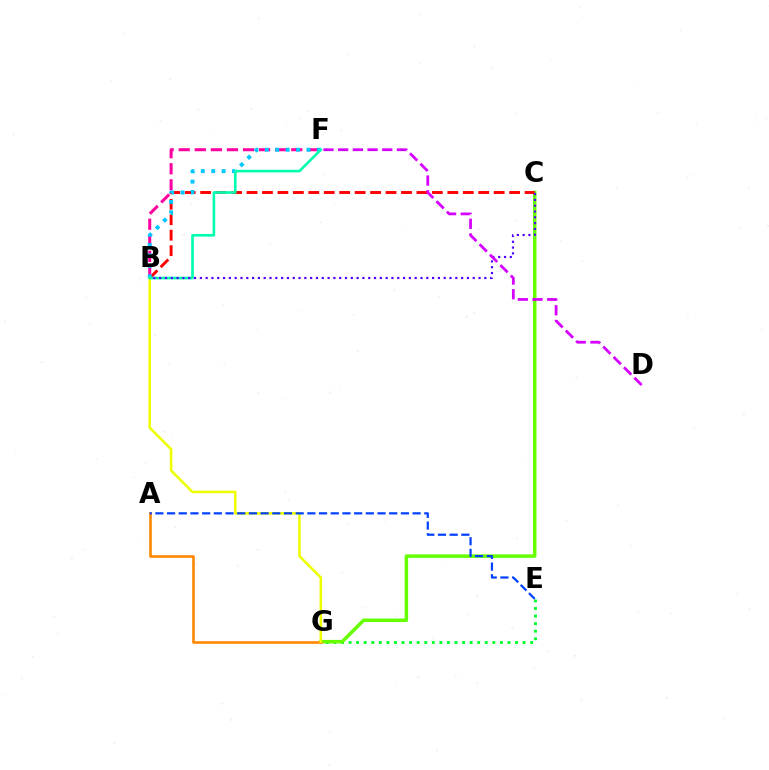{('E', 'G'): [{'color': '#00ff27', 'line_style': 'dotted', 'thickness': 2.06}], ('C', 'G'): [{'color': '#66ff00', 'line_style': 'solid', 'thickness': 2.52}], ('A', 'G'): [{'color': '#ff8800', 'line_style': 'solid', 'thickness': 1.89}], ('B', 'C'): [{'color': '#ff0000', 'line_style': 'dashed', 'thickness': 2.1}, {'color': '#4f00ff', 'line_style': 'dotted', 'thickness': 1.58}], ('B', 'F'): [{'color': '#ff00a0', 'line_style': 'dashed', 'thickness': 2.18}, {'color': '#00c7ff', 'line_style': 'dotted', 'thickness': 2.83}, {'color': '#00ffaf', 'line_style': 'solid', 'thickness': 1.89}], ('B', 'G'): [{'color': '#eeff00', 'line_style': 'solid', 'thickness': 1.84}], ('A', 'E'): [{'color': '#003fff', 'line_style': 'dashed', 'thickness': 1.59}], ('D', 'F'): [{'color': '#d600ff', 'line_style': 'dashed', 'thickness': 2.0}]}